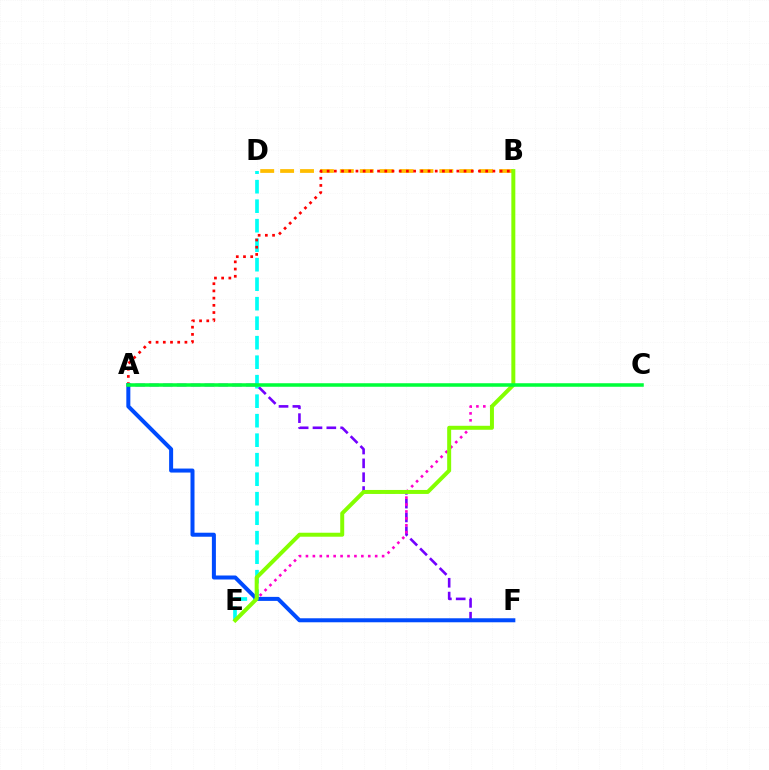{('D', 'E'): [{'color': '#00fff6', 'line_style': 'dashed', 'thickness': 2.65}], ('B', 'D'): [{'color': '#ffbd00', 'line_style': 'dashed', 'thickness': 2.7}], ('A', 'F'): [{'color': '#7200ff', 'line_style': 'dashed', 'thickness': 1.88}, {'color': '#004bff', 'line_style': 'solid', 'thickness': 2.89}], ('A', 'B'): [{'color': '#ff0000', 'line_style': 'dotted', 'thickness': 1.96}], ('B', 'E'): [{'color': '#ff00cf', 'line_style': 'dotted', 'thickness': 1.88}, {'color': '#84ff00', 'line_style': 'solid', 'thickness': 2.87}], ('A', 'C'): [{'color': '#00ff39', 'line_style': 'solid', 'thickness': 2.54}]}